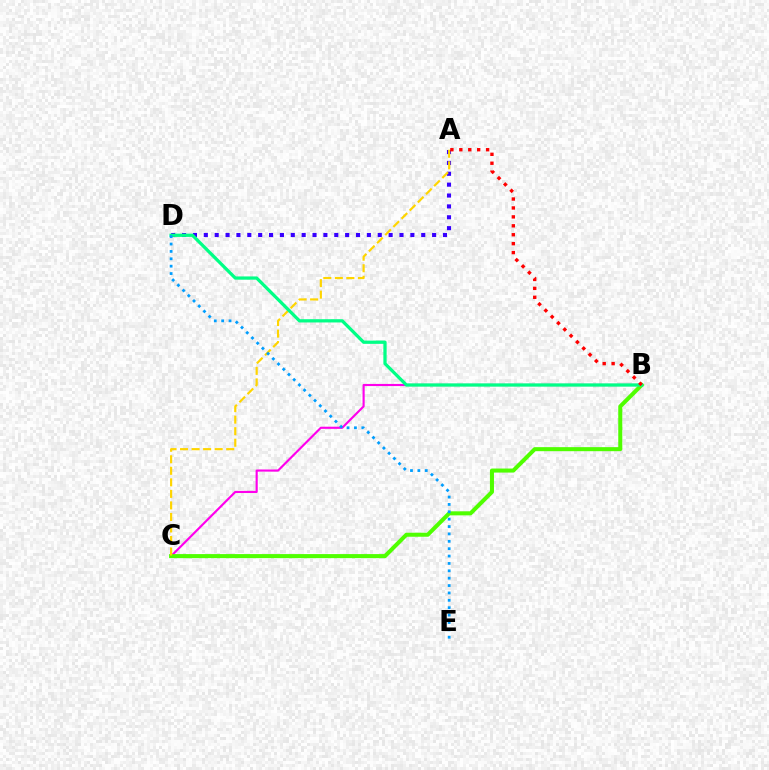{('B', 'C'): [{'color': '#ff00ed', 'line_style': 'solid', 'thickness': 1.54}, {'color': '#4fff00', 'line_style': 'solid', 'thickness': 2.91}], ('A', 'D'): [{'color': '#3700ff', 'line_style': 'dotted', 'thickness': 2.95}], ('A', 'C'): [{'color': '#ffd500', 'line_style': 'dashed', 'thickness': 1.57}], ('B', 'D'): [{'color': '#00ff86', 'line_style': 'solid', 'thickness': 2.34}], ('A', 'B'): [{'color': '#ff0000', 'line_style': 'dotted', 'thickness': 2.43}], ('D', 'E'): [{'color': '#009eff', 'line_style': 'dotted', 'thickness': 2.0}]}